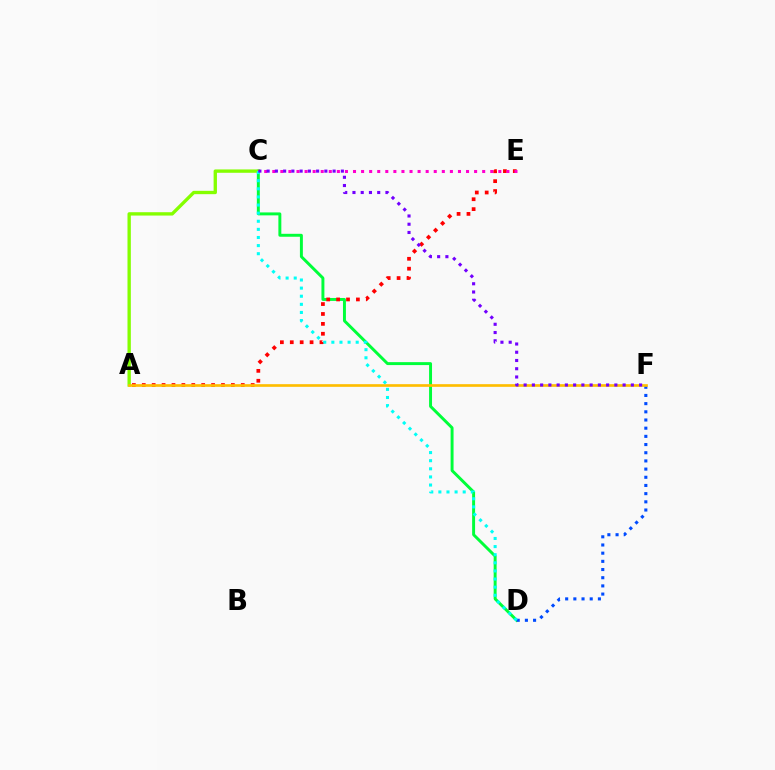{('C', 'D'): [{'color': '#00ff39', 'line_style': 'solid', 'thickness': 2.12}, {'color': '#00fff6', 'line_style': 'dotted', 'thickness': 2.2}], ('A', 'C'): [{'color': '#84ff00', 'line_style': 'solid', 'thickness': 2.41}], ('A', 'E'): [{'color': '#ff0000', 'line_style': 'dotted', 'thickness': 2.69}], ('D', 'F'): [{'color': '#004bff', 'line_style': 'dotted', 'thickness': 2.22}], ('A', 'F'): [{'color': '#ffbd00', 'line_style': 'solid', 'thickness': 1.92}], ('C', 'E'): [{'color': '#ff00cf', 'line_style': 'dotted', 'thickness': 2.19}], ('C', 'F'): [{'color': '#7200ff', 'line_style': 'dotted', 'thickness': 2.24}]}